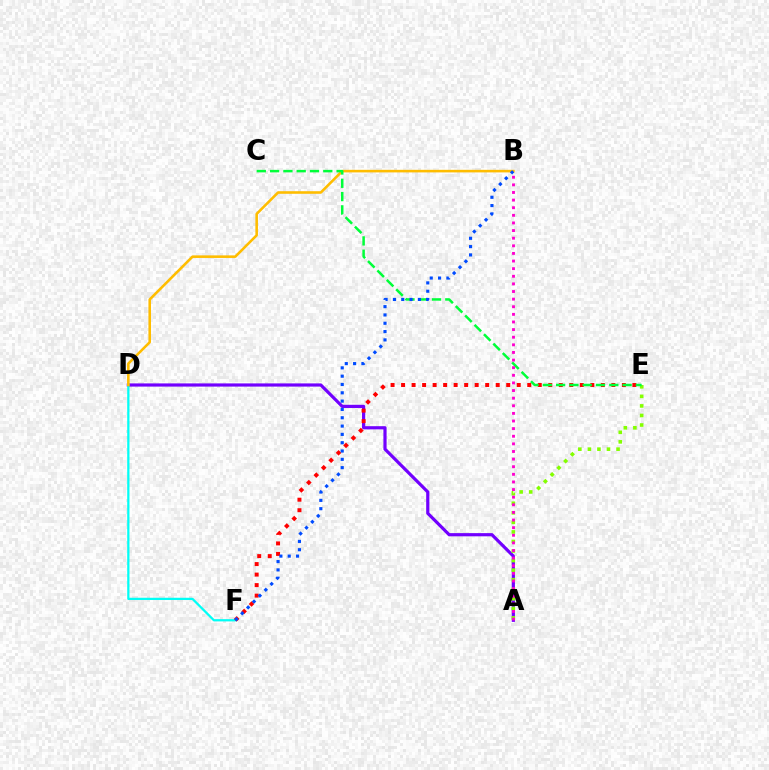{('A', 'D'): [{'color': '#7200ff', 'line_style': 'solid', 'thickness': 2.3}], ('D', 'F'): [{'color': '#00fff6', 'line_style': 'solid', 'thickness': 1.62}], ('B', 'D'): [{'color': '#ffbd00', 'line_style': 'solid', 'thickness': 1.86}], ('A', 'E'): [{'color': '#84ff00', 'line_style': 'dotted', 'thickness': 2.6}], ('E', 'F'): [{'color': '#ff0000', 'line_style': 'dotted', 'thickness': 2.86}], ('C', 'E'): [{'color': '#00ff39', 'line_style': 'dashed', 'thickness': 1.81}], ('B', 'F'): [{'color': '#004bff', 'line_style': 'dotted', 'thickness': 2.26}], ('A', 'B'): [{'color': '#ff00cf', 'line_style': 'dotted', 'thickness': 2.07}]}